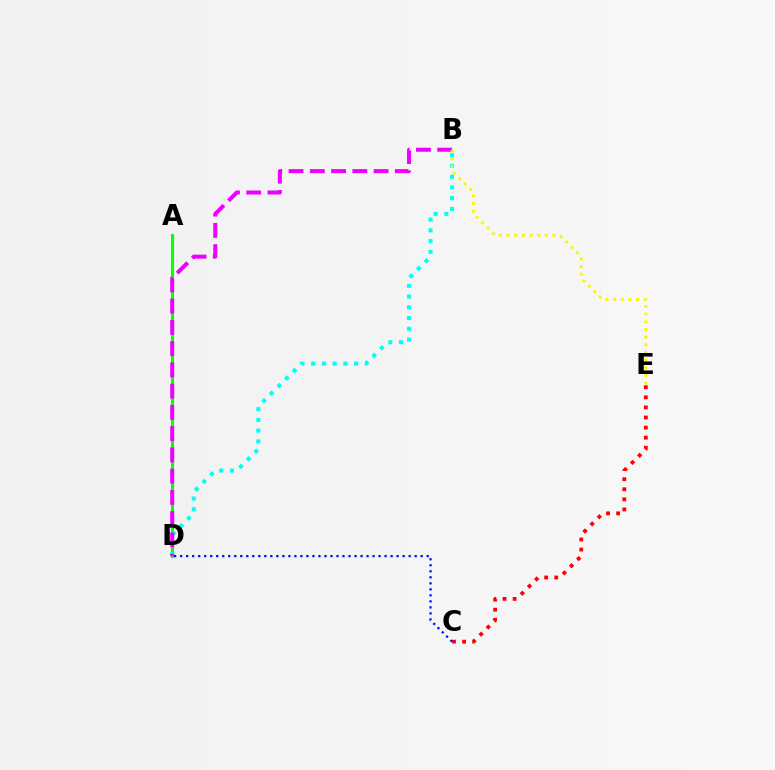{('A', 'D'): [{'color': '#08ff00', 'line_style': 'solid', 'thickness': 2.21}], ('B', 'D'): [{'color': '#00fff6', 'line_style': 'dotted', 'thickness': 2.92}, {'color': '#ee00ff', 'line_style': 'dashed', 'thickness': 2.89}], ('C', 'E'): [{'color': '#ff0000', 'line_style': 'dotted', 'thickness': 2.74}], ('B', 'E'): [{'color': '#fcf500', 'line_style': 'dotted', 'thickness': 2.08}], ('C', 'D'): [{'color': '#0010ff', 'line_style': 'dotted', 'thickness': 1.63}]}